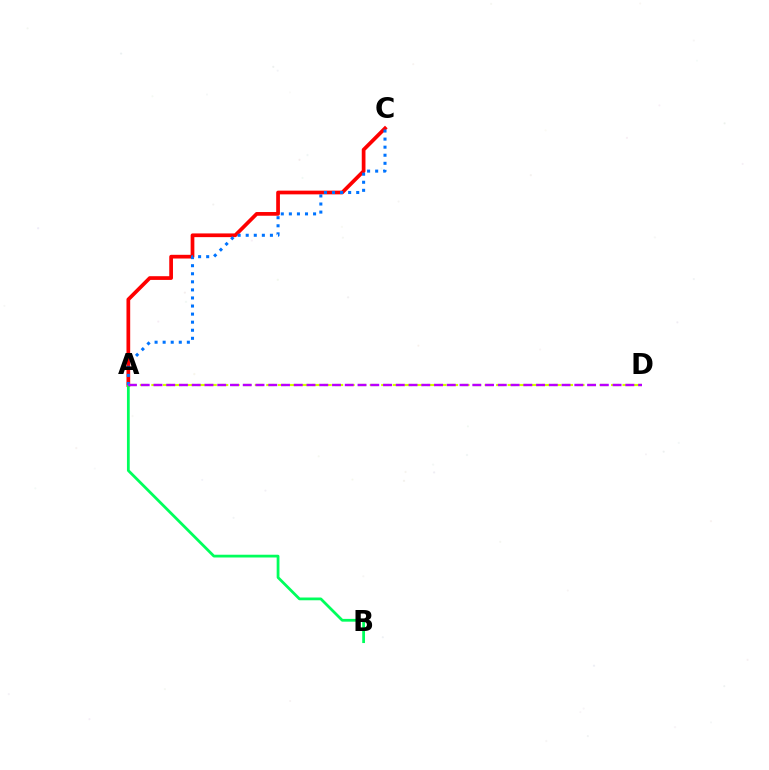{('A', 'C'): [{'color': '#ff0000', 'line_style': 'solid', 'thickness': 2.67}, {'color': '#0074ff', 'line_style': 'dotted', 'thickness': 2.19}], ('A', 'B'): [{'color': '#00ff5c', 'line_style': 'solid', 'thickness': 1.99}], ('A', 'D'): [{'color': '#d1ff00', 'line_style': 'dashed', 'thickness': 1.56}, {'color': '#b900ff', 'line_style': 'dashed', 'thickness': 1.73}]}